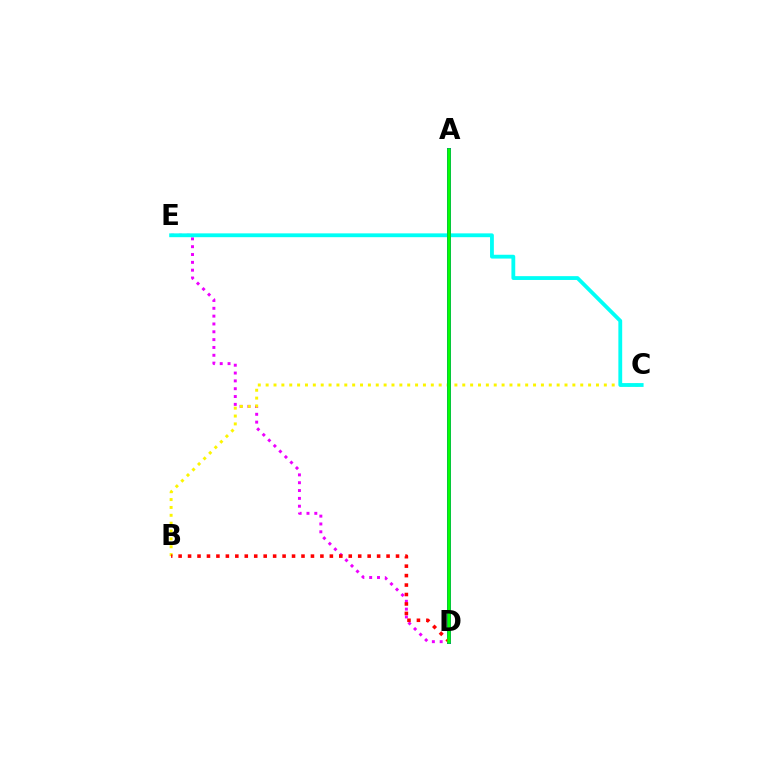{('D', 'E'): [{'color': '#ee00ff', 'line_style': 'dotted', 'thickness': 2.13}], ('B', 'C'): [{'color': '#fcf500', 'line_style': 'dotted', 'thickness': 2.14}], ('C', 'E'): [{'color': '#00fff6', 'line_style': 'solid', 'thickness': 2.75}], ('A', 'D'): [{'color': '#0010ff', 'line_style': 'solid', 'thickness': 2.87}, {'color': '#08ff00', 'line_style': 'solid', 'thickness': 2.54}], ('B', 'D'): [{'color': '#ff0000', 'line_style': 'dotted', 'thickness': 2.57}]}